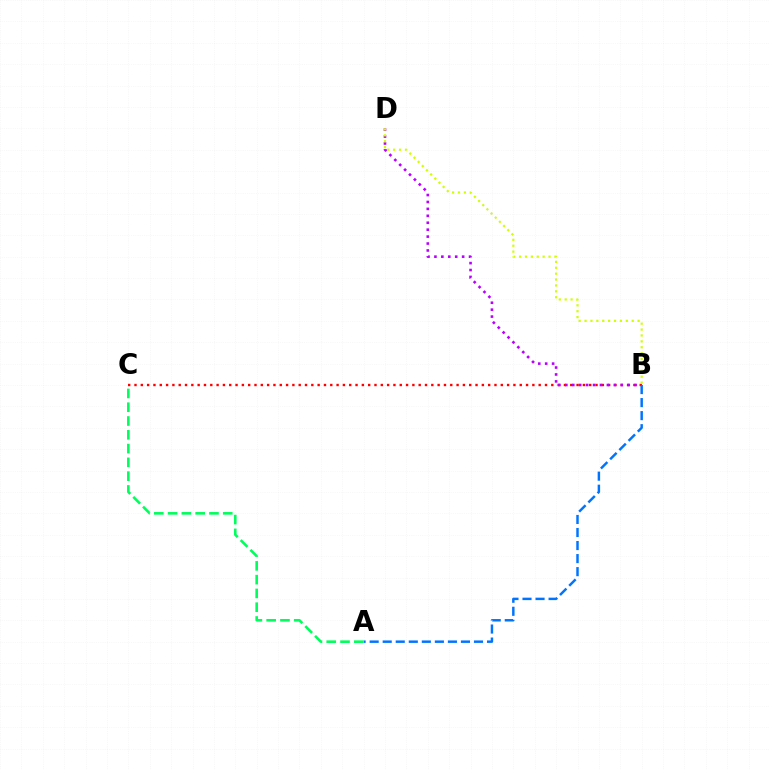{('B', 'C'): [{'color': '#ff0000', 'line_style': 'dotted', 'thickness': 1.72}], ('B', 'D'): [{'color': '#b900ff', 'line_style': 'dotted', 'thickness': 1.88}, {'color': '#d1ff00', 'line_style': 'dotted', 'thickness': 1.6}], ('A', 'B'): [{'color': '#0074ff', 'line_style': 'dashed', 'thickness': 1.77}], ('A', 'C'): [{'color': '#00ff5c', 'line_style': 'dashed', 'thickness': 1.87}]}